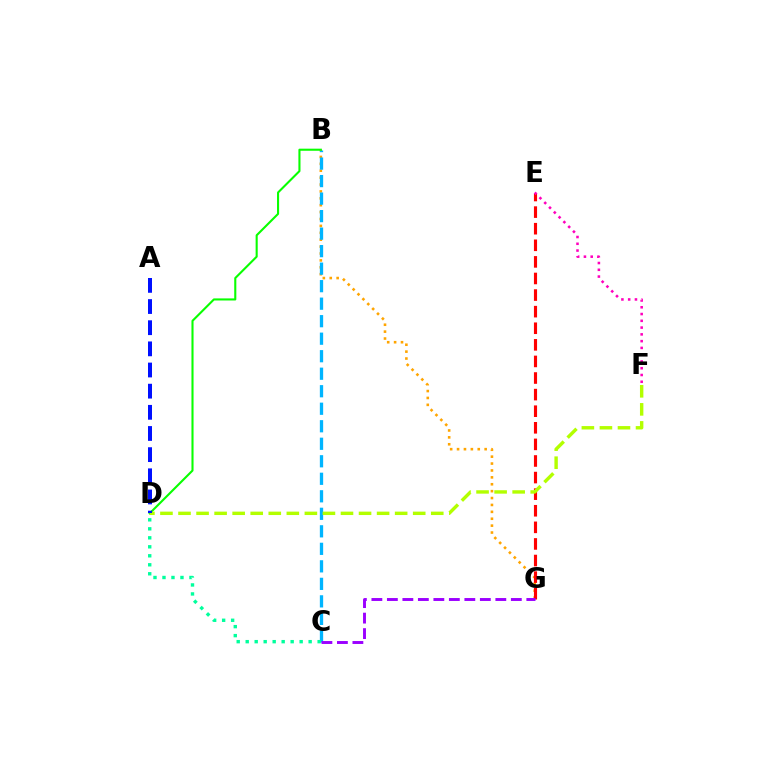{('B', 'G'): [{'color': '#ffa500', 'line_style': 'dotted', 'thickness': 1.87}], ('B', 'C'): [{'color': '#00b5ff', 'line_style': 'dashed', 'thickness': 2.38}], ('B', 'D'): [{'color': '#08ff00', 'line_style': 'solid', 'thickness': 1.51}], ('E', 'G'): [{'color': '#ff0000', 'line_style': 'dashed', 'thickness': 2.25}], ('E', 'F'): [{'color': '#ff00bd', 'line_style': 'dotted', 'thickness': 1.84}], ('D', 'F'): [{'color': '#b3ff00', 'line_style': 'dashed', 'thickness': 2.45}], ('C', 'D'): [{'color': '#00ff9d', 'line_style': 'dotted', 'thickness': 2.44}], ('C', 'G'): [{'color': '#9b00ff', 'line_style': 'dashed', 'thickness': 2.1}], ('A', 'D'): [{'color': '#0010ff', 'line_style': 'dashed', 'thickness': 2.87}]}